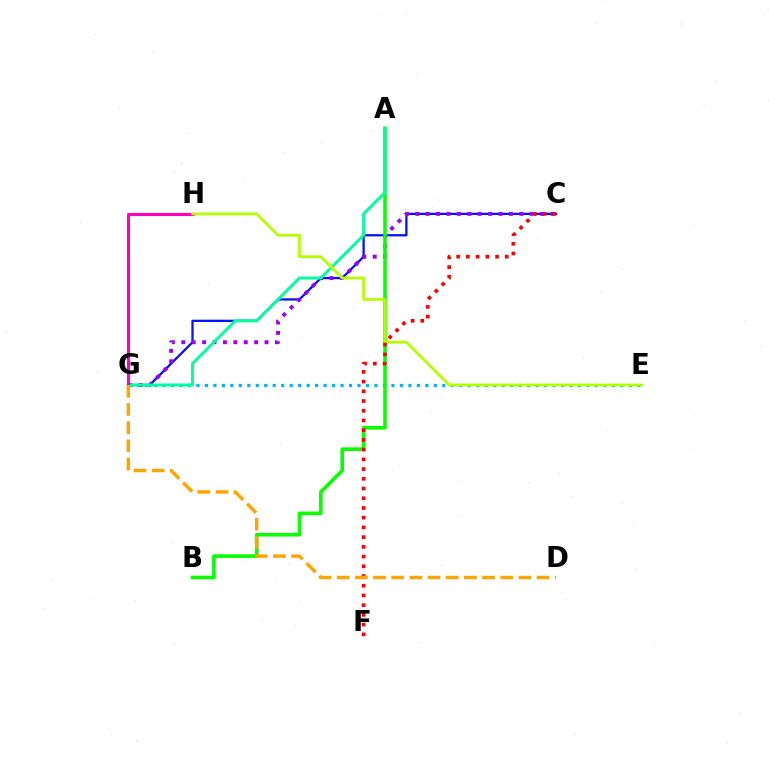{('C', 'G'): [{'color': '#0010ff', 'line_style': 'solid', 'thickness': 1.63}, {'color': '#9b00ff', 'line_style': 'dotted', 'thickness': 2.83}], ('E', 'G'): [{'color': '#00b5ff', 'line_style': 'dotted', 'thickness': 2.3}], ('A', 'B'): [{'color': '#08ff00', 'line_style': 'solid', 'thickness': 2.59}], ('A', 'G'): [{'color': '#00ff9d', 'line_style': 'solid', 'thickness': 2.12}], ('G', 'H'): [{'color': '#ff00bd', 'line_style': 'solid', 'thickness': 2.21}], ('E', 'H'): [{'color': '#b3ff00', 'line_style': 'solid', 'thickness': 1.99}], ('C', 'F'): [{'color': '#ff0000', 'line_style': 'dotted', 'thickness': 2.64}], ('D', 'G'): [{'color': '#ffa500', 'line_style': 'dashed', 'thickness': 2.47}]}